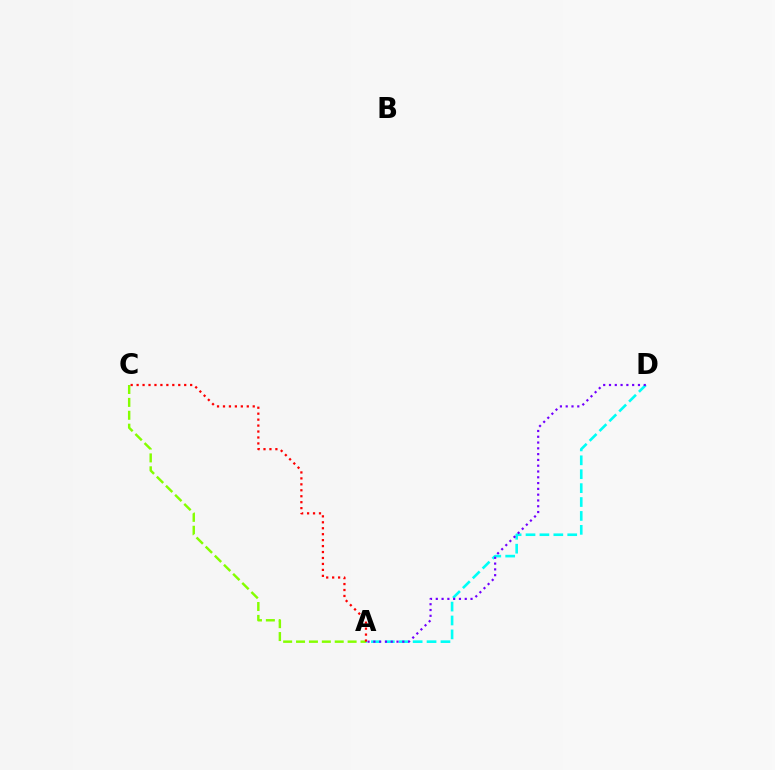{('A', 'D'): [{'color': '#00fff6', 'line_style': 'dashed', 'thickness': 1.89}, {'color': '#7200ff', 'line_style': 'dotted', 'thickness': 1.57}], ('A', 'C'): [{'color': '#84ff00', 'line_style': 'dashed', 'thickness': 1.75}, {'color': '#ff0000', 'line_style': 'dotted', 'thickness': 1.62}]}